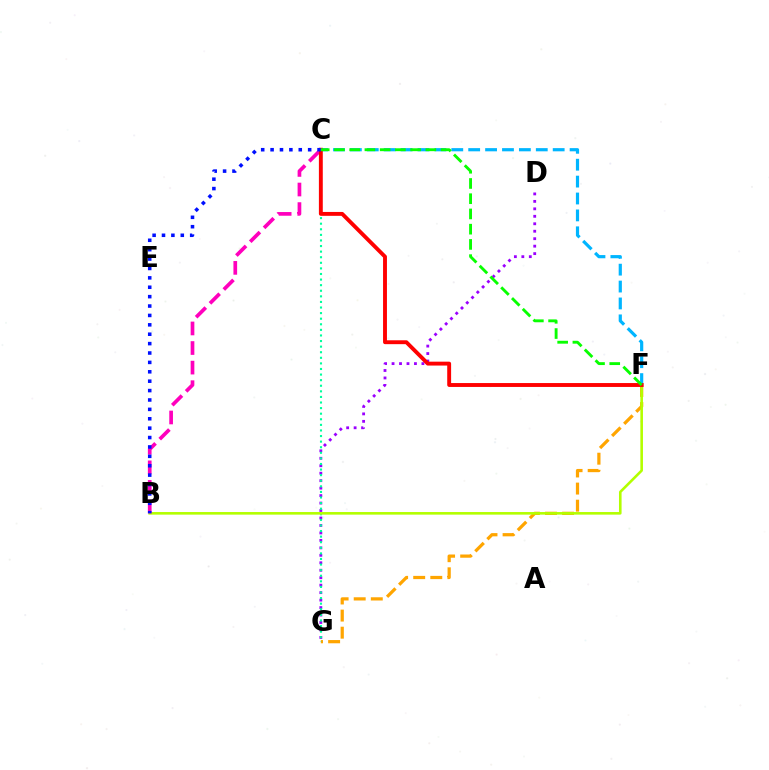{('D', 'G'): [{'color': '#9b00ff', 'line_style': 'dotted', 'thickness': 2.03}], ('F', 'G'): [{'color': '#ffa500', 'line_style': 'dashed', 'thickness': 2.32}], ('C', 'G'): [{'color': '#00ff9d', 'line_style': 'dotted', 'thickness': 1.52}], ('C', 'F'): [{'color': '#00b5ff', 'line_style': 'dashed', 'thickness': 2.3}, {'color': '#ff0000', 'line_style': 'solid', 'thickness': 2.8}, {'color': '#08ff00', 'line_style': 'dashed', 'thickness': 2.07}], ('B', 'F'): [{'color': '#b3ff00', 'line_style': 'solid', 'thickness': 1.87}], ('B', 'C'): [{'color': '#ff00bd', 'line_style': 'dashed', 'thickness': 2.66}, {'color': '#0010ff', 'line_style': 'dotted', 'thickness': 2.55}]}